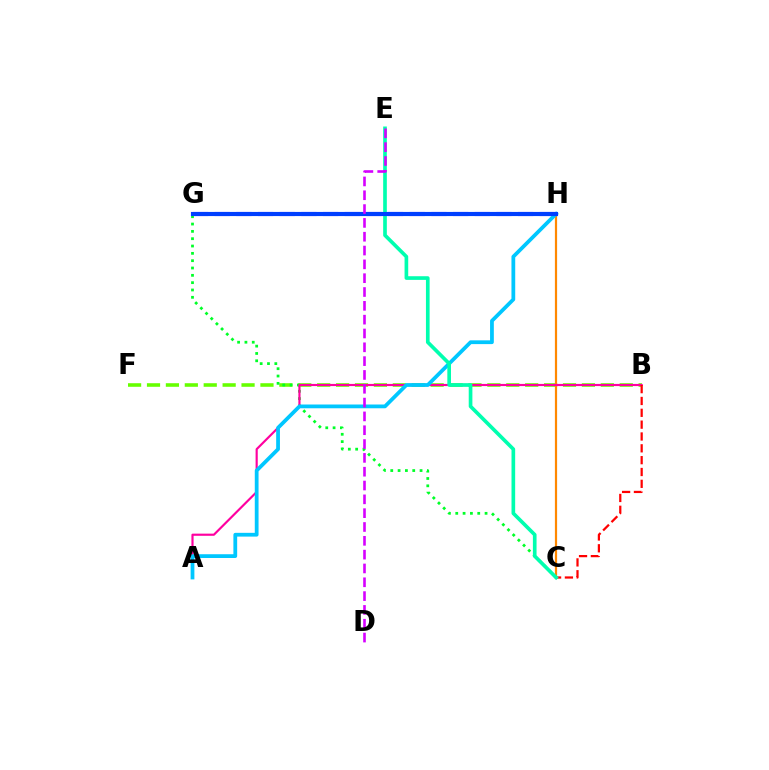{('G', 'H'): [{'color': '#eeff00', 'line_style': 'dotted', 'thickness': 2.12}, {'color': '#4f00ff', 'line_style': 'dashed', 'thickness': 2.94}, {'color': '#003fff', 'line_style': 'solid', 'thickness': 2.97}], ('B', 'F'): [{'color': '#66ff00', 'line_style': 'dashed', 'thickness': 2.57}], ('C', 'G'): [{'color': '#00ff27', 'line_style': 'dotted', 'thickness': 1.99}], ('C', 'H'): [{'color': '#ff8800', 'line_style': 'solid', 'thickness': 1.58}], ('A', 'B'): [{'color': '#ff00a0', 'line_style': 'solid', 'thickness': 1.56}], ('B', 'C'): [{'color': '#ff0000', 'line_style': 'dashed', 'thickness': 1.61}], ('A', 'H'): [{'color': '#00c7ff', 'line_style': 'solid', 'thickness': 2.71}], ('C', 'E'): [{'color': '#00ffaf', 'line_style': 'solid', 'thickness': 2.64}], ('D', 'E'): [{'color': '#d600ff', 'line_style': 'dashed', 'thickness': 1.88}]}